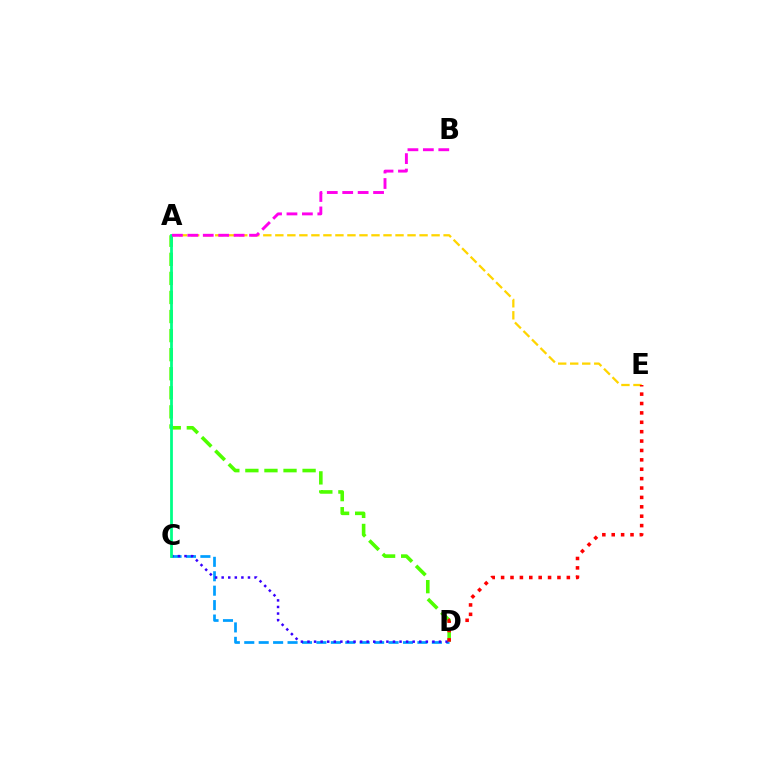{('A', 'D'): [{'color': '#4fff00', 'line_style': 'dashed', 'thickness': 2.59}], ('C', 'D'): [{'color': '#009eff', 'line_style': 'dashed', 'thickness': 1.96}, {'color': '#3700ff', 'line_style': 'dotted', 'thickness': 1.79}], ('A', 'E'): [{'color': '#ffd500', 'line_style': 'dashed', 'thickness': 1.63}], ('A', 'C'): [{'color': '#00ff86', 'line_style': 'solid', 'thickness': 1.99}], ('D', 'E'): [{'color': '#ff0000', 'line_style': 'dotted', 'thickness': 2.55}], ('A', 'B'): [{'color': '#ff00ed', 'line_style': 'dashed', 'thickness': 2.1}]}